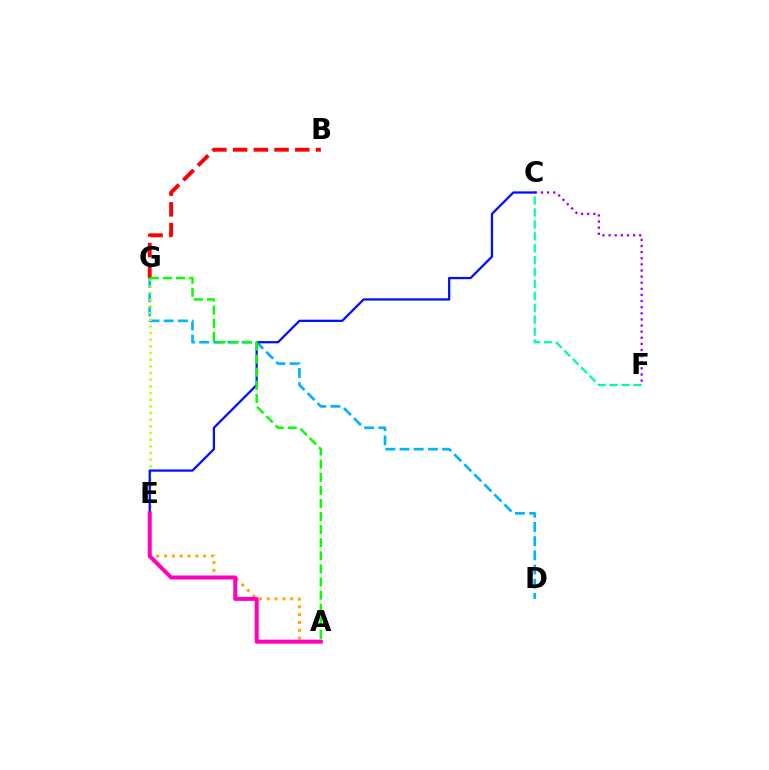{('D', 'G'): [{'color': '#00b5ff', 'line_style': 'dashed', 'thickness': 1.93}], ('C', 'F'): [{'color': '#9b00ff', 'line_style': 'dotted', 'thickness': 1.66}, {'color': '#00ff9d', 'line_style': 'dashed', 'thickness': 1.62}], ('E', 'G'): [{'color': '#b3ff00', 'line_style': 'dotted', 'thickness': 1.81}], ('A', 'E'): [{'color': '#ffa500', 'line_style': 'dotted', 'thickness': 2.13}, {'color': '#ff00bd', 'line_style': 'solid', 'thickness': 2.88}], ('C', 'E'): [{'color': '#0010ff', 'line_style': 'solid', 'thickness': 1.63}], ('B', 'G'): [{'color': '#ff0000', 'line_style': 'dashed', 'thickness': 2.81}], ('A', 'G'): [{'color': '#08ff00', 'line_style': 'dashed', 'thickness': 1.78}]}